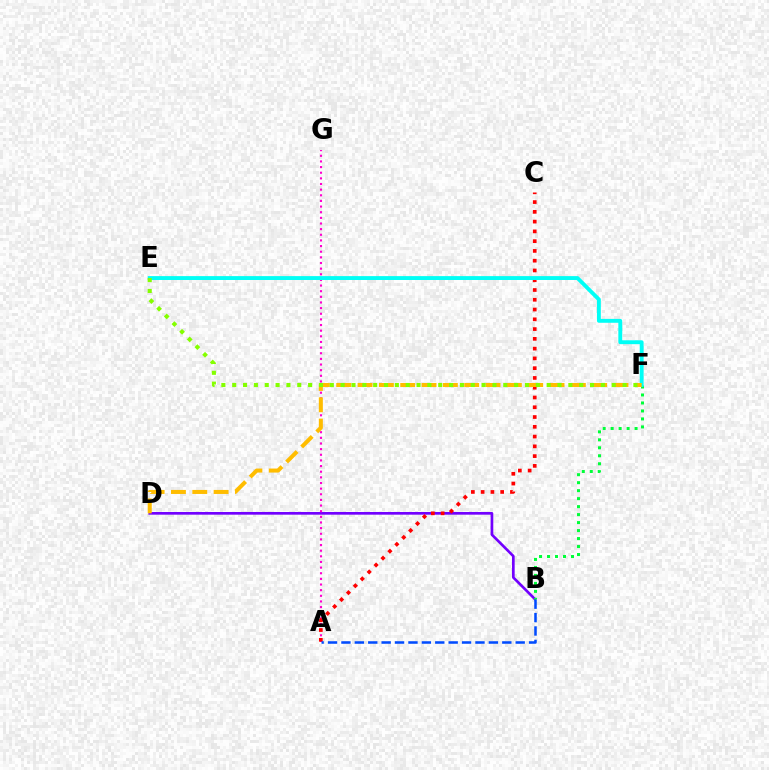{('B', 'D'): [{'color': '#7200ff', 'line_style': 'solid', 'thickness': 1.93}], ('A', 'G'): [{'color': '#ff00cf', 'line_style': 'dotted', 'thickness': 1.53}], ('A', 'C'): [{'color': '#ff0000', 'line_style': 'dotted', 'thickness': 2.65}], ('B', 'F'): [{'color': '#00ff39', 'line_style': 'dotted', 'thickness': 2.17}], ('E', 'F'): [{'color': '#00fff6', 'line_style': 'solid', 'thickness': 2.79}, {'color': '#84ff00', 'line_style': 'dotted', 'thickness': 2.95}], ('A', 'B'): [{'color': '#004bff', 'line_style': 'dashed', 'thickness': 1.82}], ('D', 'F'): [{'color': '#ffbd00', 'line_style': 'dashed', 'thickness': 2.9}]}